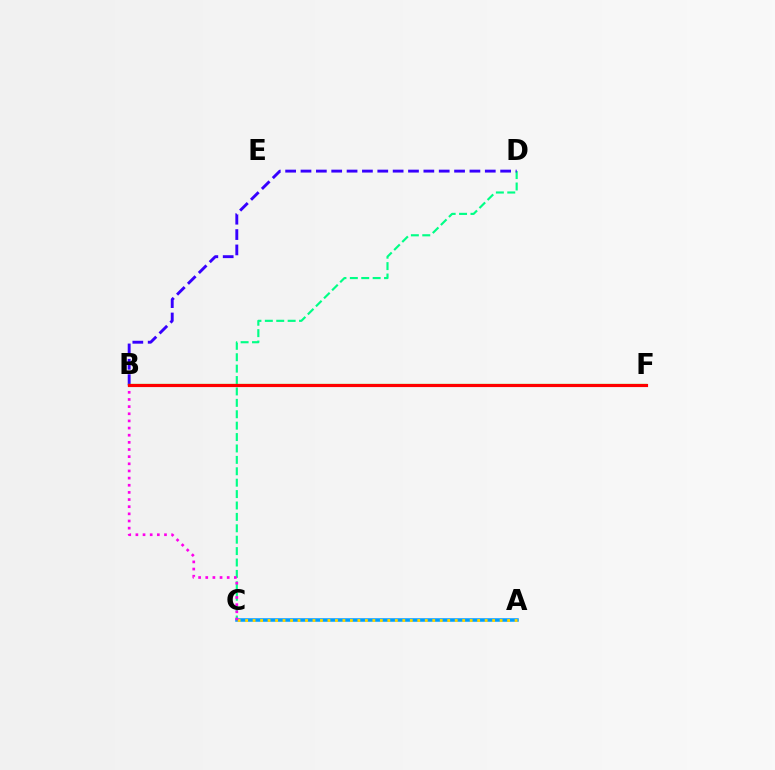{('A', 'C'): [{'color': '#009eff', 'line_style': 'solid', 'thickness': 2.54}, {'color': '#ffd500', 'line_style': 'dotted', 'thickness': 2.03}], ('C', 'D'): [{'color': '#00ff86', 'line_style': 'dashed', 'thickness': 1.55}], ('B', 'D'): [{'color': '#3700ff', 'line_style': 'dashed', 'thickness': 2.09}], ('B', 'F'): [{'color': '#4fff00', 'line_style': 'solid', 'thickness': 1.62}, {'color': '#ff0000', 'line_style': 'solid', 'thickness': 2.27}], ('B', 'C'): [{'color': '#ff00ed', 'line_style': 'dotted', 'thickness': 1.94}]}